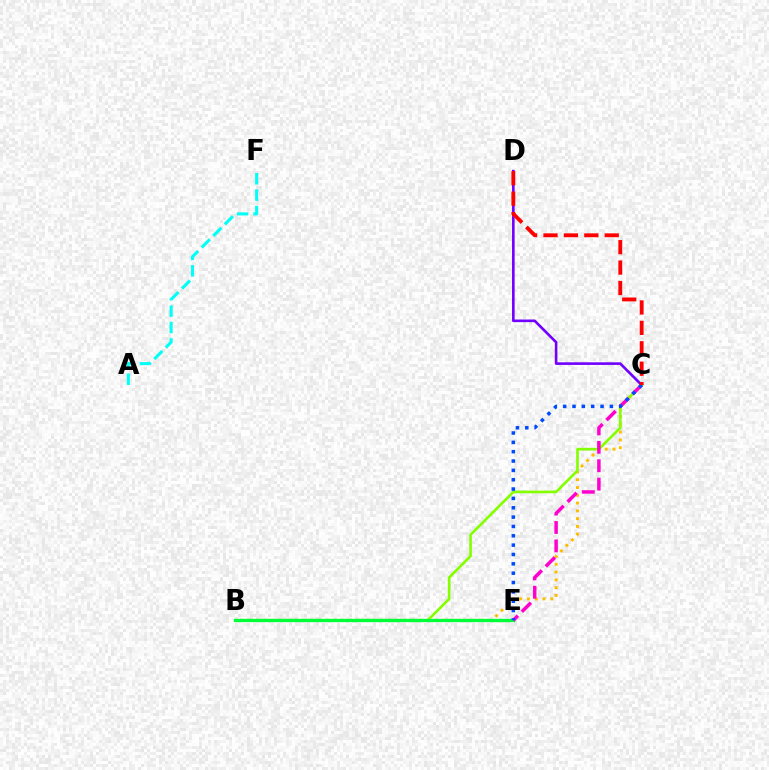{('B', 'C'): [{'color': '#ffbd00', 'line_style': 'dotted', 'thickness': 2.12}, {'color': '#84ff00', 'line_style': 'solid', 'thickness': 1.91}], ('C', 'D'): [{'color': '#7200ff', 'line_style': 'solid', 'thickness': 1.89}, {'color': '#ff0000', 'line_style': 'dashed', 'thickness': 2.77}], ('B', 'E'): [{'color': '#00ff39', 'line_style': 'solid', 'thickness': 2.38}], ('C', 'E'): [{'color': '#ff00cf', 'line_style': 'dashed', 'thickness': 2.5}, {'color': '#004bff', 'line_style': 'dotted', 'thickness': 2.54}], ('A', 'F'): [{'color': '#00fff6', 'line_style': 'dashed', 'thickness': 2.23}]}